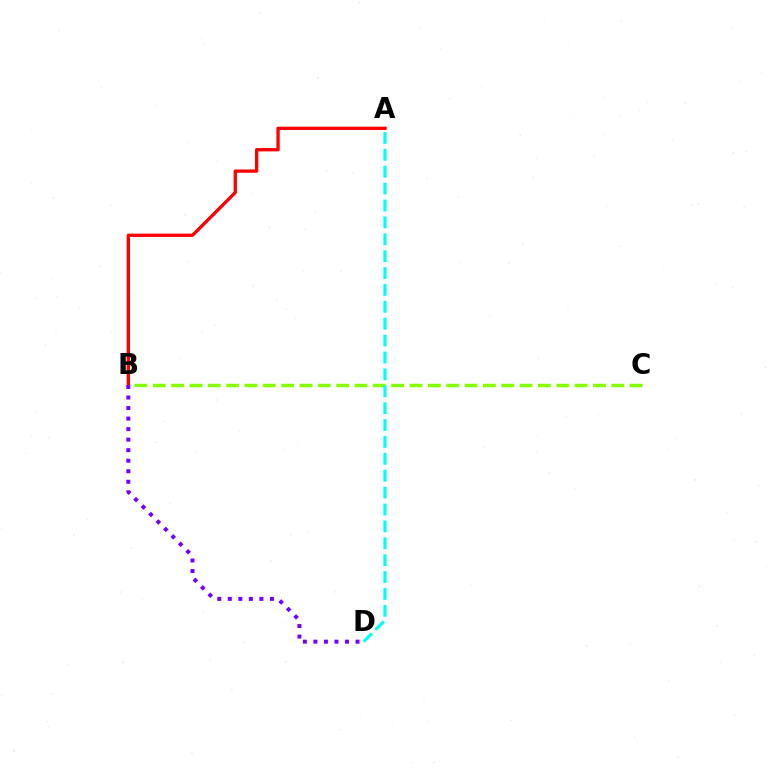{('B', 'C'): [{'color': '#84ff00', 'line_style': 'dashed', 'thickness': 2.49}], ('A', 'B'): [{'color': '#ff0000', 'line_style': 'solid', 'thickness': 2.38}], ('B', 'D'): [{'color': '#7200ff', 'line_style': 'dotted', 'thickness': 2.86}], ('A', 'D'): [{'color': '#00fff6', 'line_style': 'dashed', 'thickness': 2.29}]}